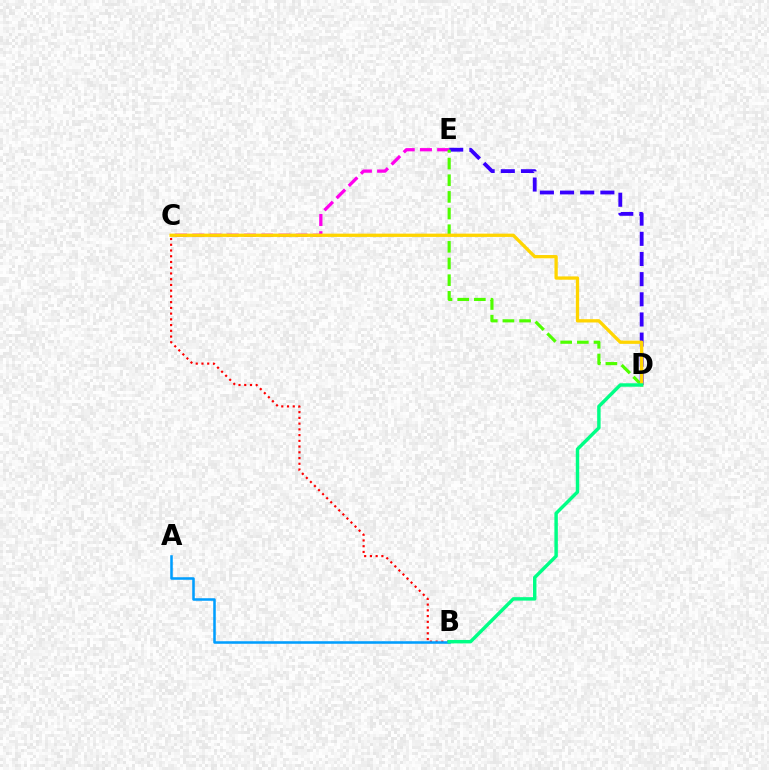{('D', 'E'): [{'color': '#3700ff', 'line_style': 'dashed', 'thickness': 2.74}, {'color': '#4fff00', 'line_style': 'dashed', 'thickness': 2.26}], ('C', 'E'): [{'color': '#ff00ed', 'line_style': 'dashed', 'thickness': 2.34}], ('B', 'C'): [{'color': '#ff0000', 'line_style': 'dotted', 'thickness': 1.56}], ('C', 'D'): [{'color': '#ffd500', 'line_style': 'solid', 'thickness': 2.37}], ('A', 'B'): [{'color': '#009eff', 'line_style': 'solid', 'thickness': 1.83}], ('B', 'D'): [{'color': '#00ff86', 'line_style': 'solid', 'thickness': 2.48}]}